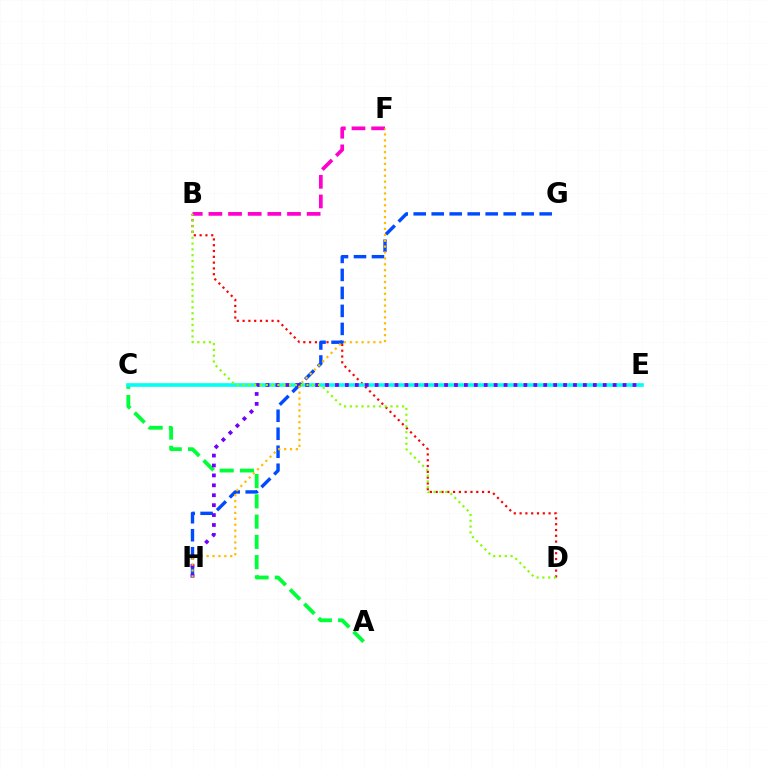{('B', 'D'): [{'color': '#ff0000', 'line_style': 'dotted', 'thickness': 1.58}, {'color': '#84ff00', 'line_style': 'dotted', 'thickness': 1.58}], ('A', 'C'): [{'color': '#00ff39', 'line_style': 'dashed', 'thickness': 2.75}], ('C', 'E'): [{'color': '#00fff6', 'line_style': 'solid', 'thickness': 2.62}], ('G', 'H'): [{'color': '#004bff', 'line_style': 'dashed', 'thickness': 2.44}], ('E', 'H'): [{'color': '#7200ff', 'line_style': 'dotted', 'thickness': 2.69}], ('B', 'F'): [{'color': '#ff00cf', 'line_style': 'dashed', 'thickness': 2.67}], ('F', 'H'): [{'color': '#ffbd00', 'line_style': 'dotted', 'thickness': 1.6}]}